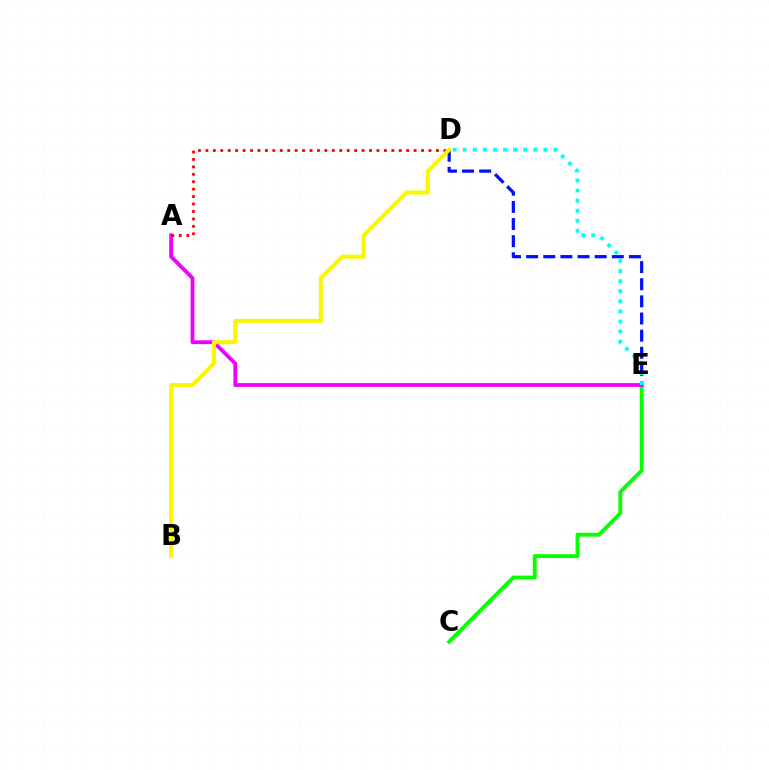{('C', 'E'): [{'color': '#08ff00', 'line_style': 'solid', 'thickness': 2.79}], ('D', 'E'): [{'color': '#0010ff', 'line_style': 'dashed', 'thickness': 2.33}, {'color': '#00fff6', 'line_style': 'dotted', 'thickness': 2.74}], ('A', 'E'): [{'color': '#ee00ff', 'line_style': 'solid', 'thickness': 2.74}], ('A', 'D'): [{'color': '#ff0000', 'line_style': 'dotted', 'thickness': 2.02}], ('B', 'D'): [{'color': '#fcf500', 'line_style': 'solid', 'thickness': 2.91}]}